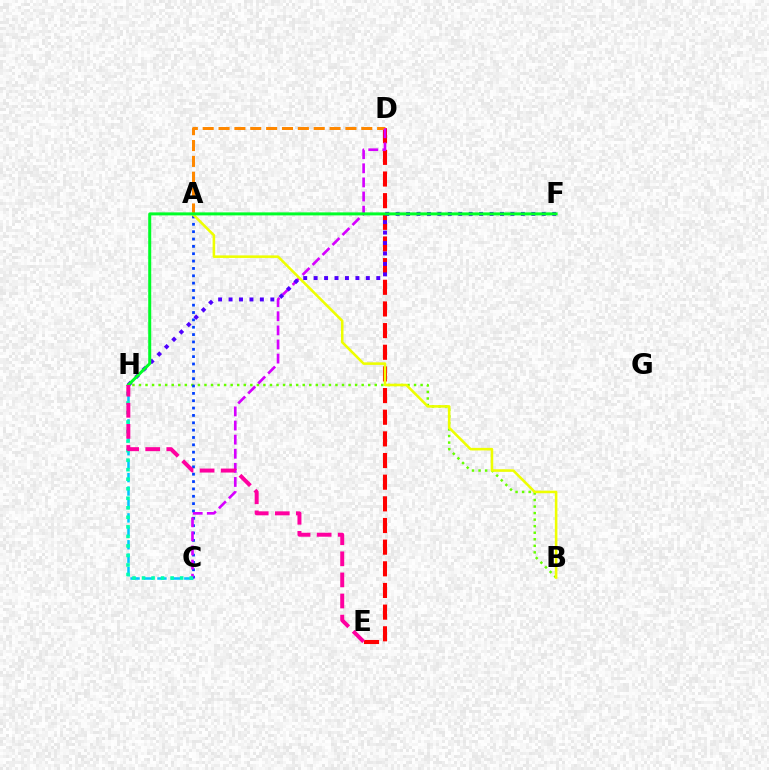{('D', 'E'): [{'color': '#ff0000', 'line_style': 'dashed', 'thickness': 2.94}], ('B', 'H'): [{'color': '#66ff00', 'line_style': 'dotted', 'thickness': 1.78}], ('C', 'H'): [{'color': '#00c7ff', 'line_style': 'dashed', 'thickness': 1.82}, {'color': '#00ffaf', 'line_style': 'dotted', 'thickness': 2.59}], ('A', 'D'): [{'color': '#ff8800', 'line_style': 'dashed', 'thickness': 2.15}], ('A', 'C'): [{'color': '#003fff', 'line_style': 'dotted', 'thickness': 2.0}], ('C', 'D'): [{'color': '#d600ff', 'line_style': 'dashed', 'thickness': 1.92}], ('A', 'B'): [{'color': '#eeff00', 'line_style': 'solid', 'thickness': 1.85}], ('F', 'H'): [{'color': '#4f00ff', 'line_style': 'dotted', 'thickness': 2.84}, {'color': '#00ff27', 'line_style': 'solid', 'thickness': 2.16}], ('E', 'H'): [{'color': '#ff00a0', 'line_style': 'dashed', 'thickness': 2.86}]}